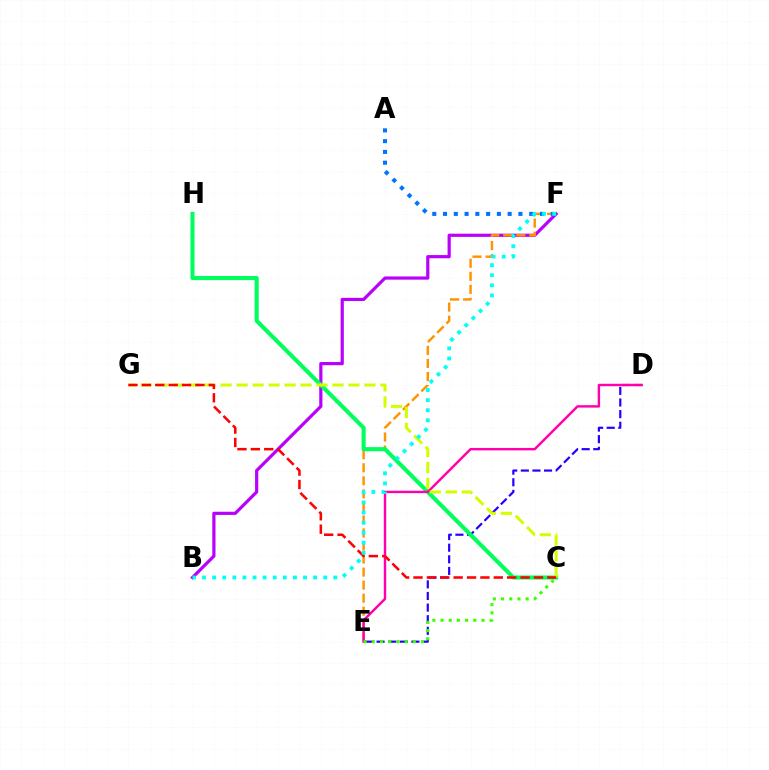{('B', 'F'): [{'color': '#b900ff', 'line_style': 'solid', 'thickness': 2.3}, {'color': '#00fff6', 'line_style': 'dotted', 'thickness': 2.74}], ('D', 'E'): [{'color': '#2500ff', 'line_style': 'dashed', 'thickness': 1.58}, {'color': '#ff00ac', 'line_style': 'solid', 'thickness': 1.75}], ('E', 'F'): [{'color': '#ff9400', 'line_style': 'dashed', 'thickness': 1.77}], ('C', 'H'): [{'color': '#00ff5c', 'line_style': 'solid', 'thickness': 2.93}], ('A', 'F'): [{'color': '#0074ff', 'line_style': 'dotted', 'thickness': 2.93}], ('C', 'G'): [{'color': '#d1ff00', 'line_style': 'dashed', 'thickness': 2.17}, {'color': '#ff0000', 'line_style': 'dashed', 'thickness': 1.82}], ('C', 'E'): [{'color': '#3dff00', 'line_style': 'dotted', 'thickness': 2.23}]}